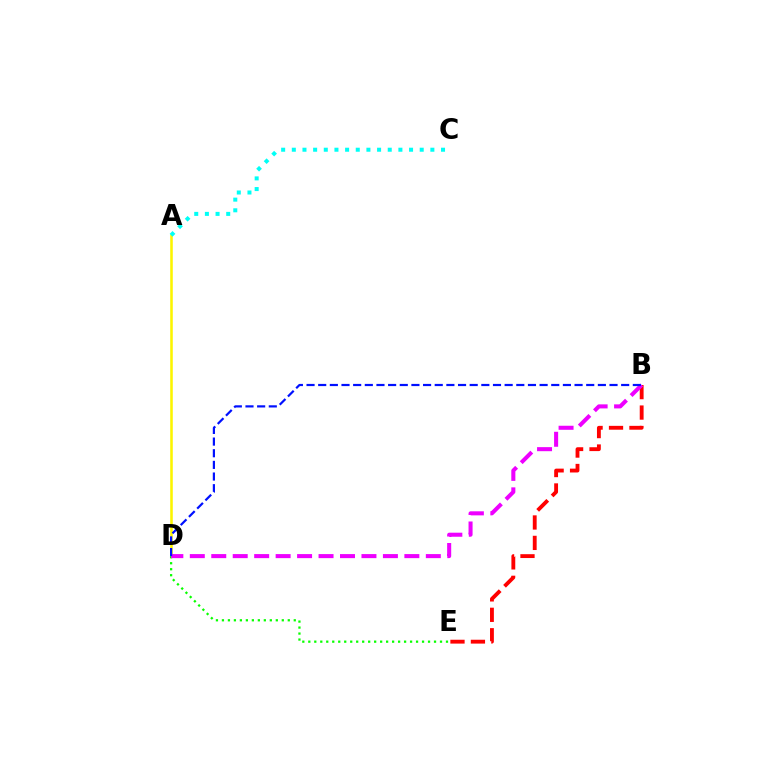{('A', 'D'): [{'color': '#fcf500', 'line_style': 'solid', 'thickness': 1.85}], ('A', 'C'): [{'color': '#00fff6', 'line_style': 'dotted', 'thickness': 2.9}], ('B', 'E'): [{'color': '#ff0000', 'line_style': 'dashed', 'thickness': 2.78}], ('D', 'E'): [{'color': '#08ff00', 'line_style': 'dotted', 'thickness': 1.63}], ('B', 'D'): [{'color': '#ee00ff', 'line_style': 'dashed', 'thickness': 2.91}, {'color': '#0010ff', 'line_style': 'dashed', 'thickness': 1.58}]}